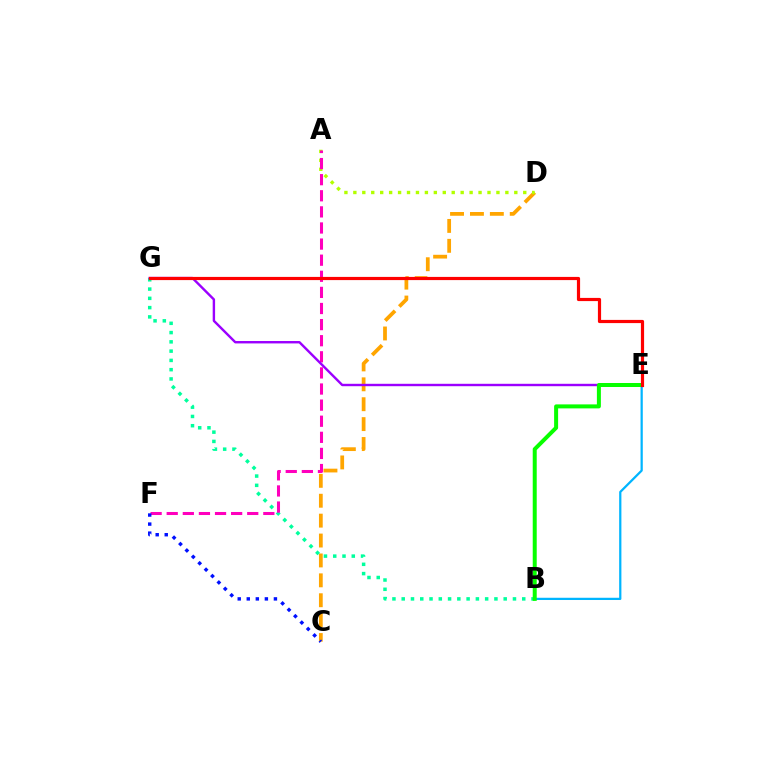{('C', 'D'): [{'color': '#ffa500', 'line_style': 'dashed', 'thickness': 2.7}], ('B', 'E'): [{'color': '#00b5ff', 'line_style': 'solid', 'thickness': 1.61}, {'color': '#08ff00', 'line_style': 'solid', 'thickness': 2.87}], ('A', 'D'): [{'color': '#b3ff00', 'line_style': 'dotted', 'thickness': 2.43}], ('B', 'G'): [{'color': '#00ff9d', 'line_style': 'dotted', 'thickness': 2.52}], ('A', 'F'): [{'color': '#ff00bd', 'line_style': 'dashed', 'thickness': 2.19}], ('E', 'G'): [{'color': '#9b00ff', 'line_style': 'solid', 'thickness': 1.73}, {'color': '#ff0000', 'line_style': 'solid', 'thickness': 2.29}], ('C', 'F'): [{'color': '#0010ff', 'line_style': 'dotted', 'thickness': 2.46}]}